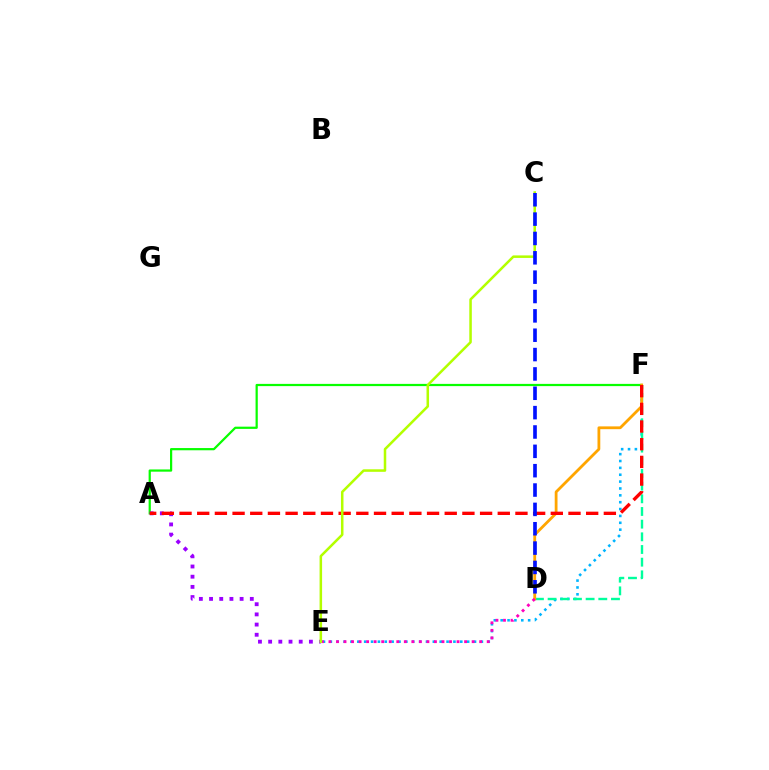{('A', 'F'): [{'color': '#08ff00', 'line_style': 'solid', 'thickness': 1.6}, {'color': '#ff0000', 'line_style': 'dashed', 'thickness': 2.4}], ('E', 'F'): [{'color': '#00b5ff', 'line_style': 'dotted', 'thickness': 1.87}], ('D', 'F'): [{'color': '#00ff9d', 'line_style': 'dashed', 'thickness': 1.72}, {'color': '#ffa500', 'line_style': 'solid', 'thickness': 2.01}], ('A', 'E'): [{'color': '#9b00ff', 'line_style': 'dotted', 'thickness': 2.77}], ('D', 'E'): [{'color': '#ff00bd', 'line_style': 'dotted', 'thickness': 2.05}], ('C', 'E'): [{'color': '#b3ff00', 'line_style': 'solid', 'thickness': 1.82}], ('C', 'D'): [{'color': '#0010ff', 'line_style': 'dashed', 'thickness': 2.63}]}